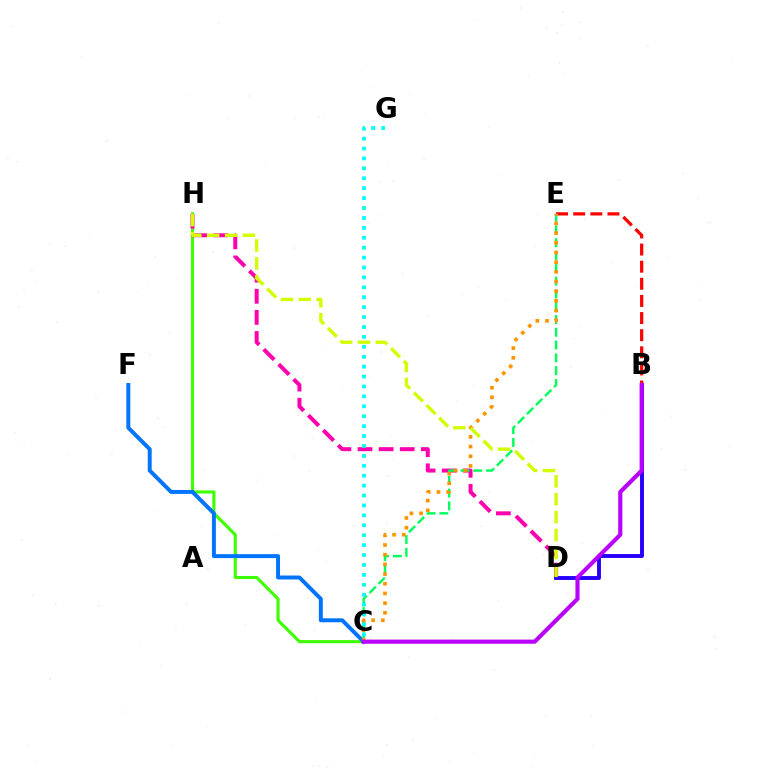{('C', 'H'): [{'color': '#3dff00', 'line_style': 'solid', 'thickness': 2.23}], ('B', 'E'): [{'color': '#ff0000', 'line_style': 'dashed', 'thickness': 2.33}], ('D', 'H'): [{'color': '#ff00ac', 'line_style': 'dashed', 'thickness': 2.87}, {'color': '#d1ff00', 'line_style': 'dashed', 'thickness': 2.43}], ('B', 'D'): [{'color': '#2500ff', 'line_style': 'solid', 'thickness': 2.81}], ('C', 'F'): [{'color': '#0074ff', 'line_style': 'solid', 'thickness': 2.84}], ('C', 'E'): [{'color': '#00ff5c', 'line_style': 'dashed', 'thickness': 1.74}, {'color': '#ff9400', 'line_style': 'dotted', 'thickness': 2.63}], ('C', 'G'): [{'color': '#00fff6', 'line_style': 'dotted', 'thickness': 2.69}], ('B', 'C'): [{'color': '#b900ff', 'line_style': 'solid', 'thickness': 2.97}]}